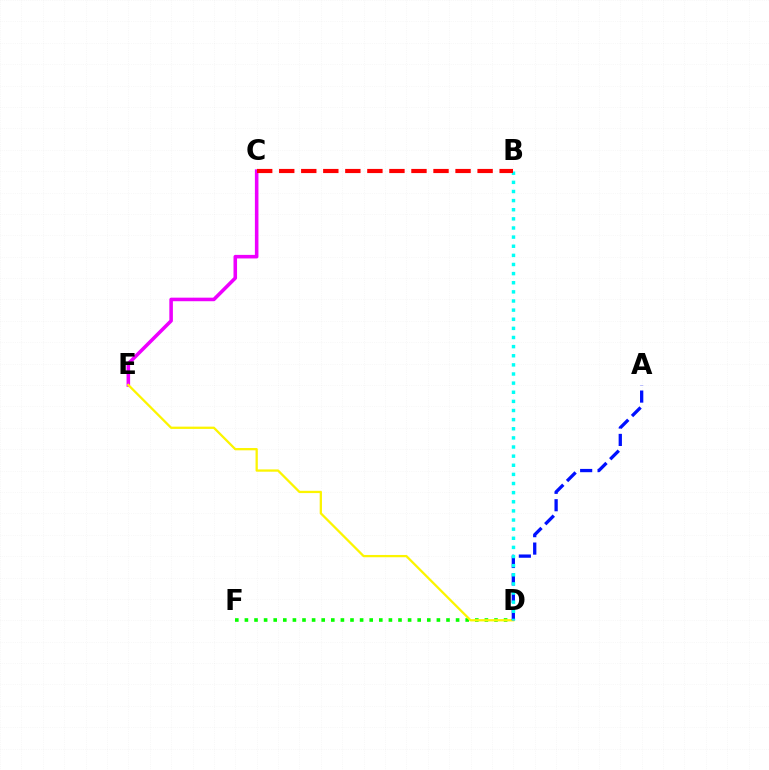{('C', 'E'): [{'color': '#ee00ff', 'line_style': 'solid', 'thickness': 2.56}], ('D', 'F'): [{'color': '#08ff00', 'line_style': 'dotted', 'thickness': 2.61}], ('D', 'E'): [{'color': '#fcf500', 'line_style': 'solid', 'thickness': 1.64}], ('A', 'D'): [{'color': '#0010ff', 'line_style': 'dashed', 'thickness': 2.36}], ('B', 'D'): [{'color': '#00fff6', 'line_style': 'dotted', 'thickness': 2.48}], ('B', 'C'): [{'color': '#ff0000', 'line_style': 'dashed', 'thickness': 2.99}]}